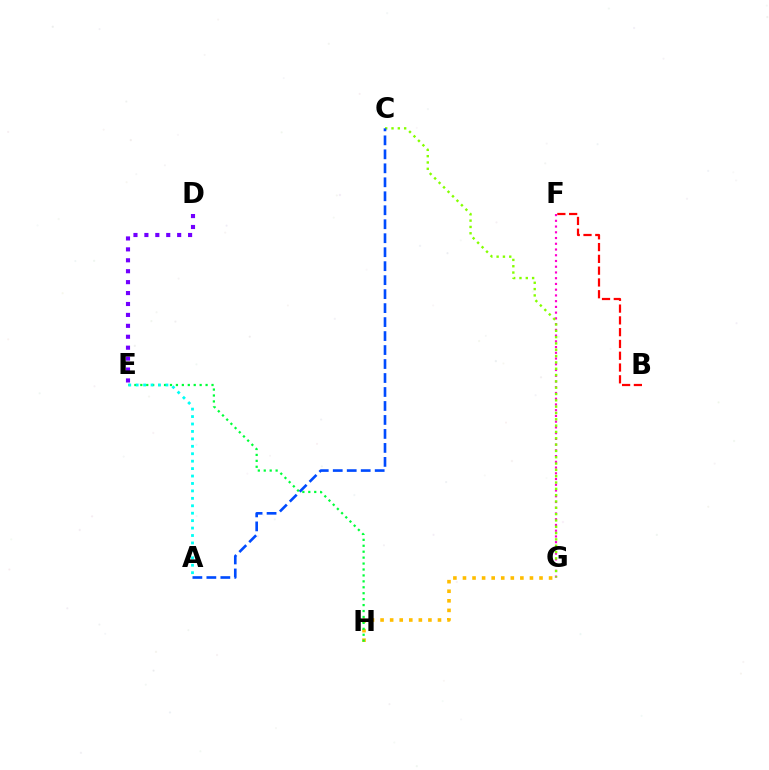{('B', 'F'): [{'color': '#ff0000', 'line_style': 'dashed', 'thickness': 1.6}], ('G', 'H'): [{'color': '#ffbd00', 'line_style': 'dotted', 'thickness': 2.6}], ('E', 'H'): [{'color': '#00ff39', 'line_style': 'dotted', 'thickness': 1.61}], ('F', 'G'): [{'color': '#ff00cf', 'line_style': 'dotted', 'thickness': 1.56}], ('D', 'E'): [{'color': '#7200ff', 'line_style': 'dotted', 'thickness': 2.97}], ('C', 'G'): [{'color': '#84ff00', 'line_style': 'dotted', 'thickness': 1.72}], ('A', 'E'): [{'color': '#00fff6', 'line_style': 'dotted', 'thickness': 2.02}], ('A', 'C'): [{'color': '#004bff', 'line_style': 'dashed', 'thickness': 1.9}]}